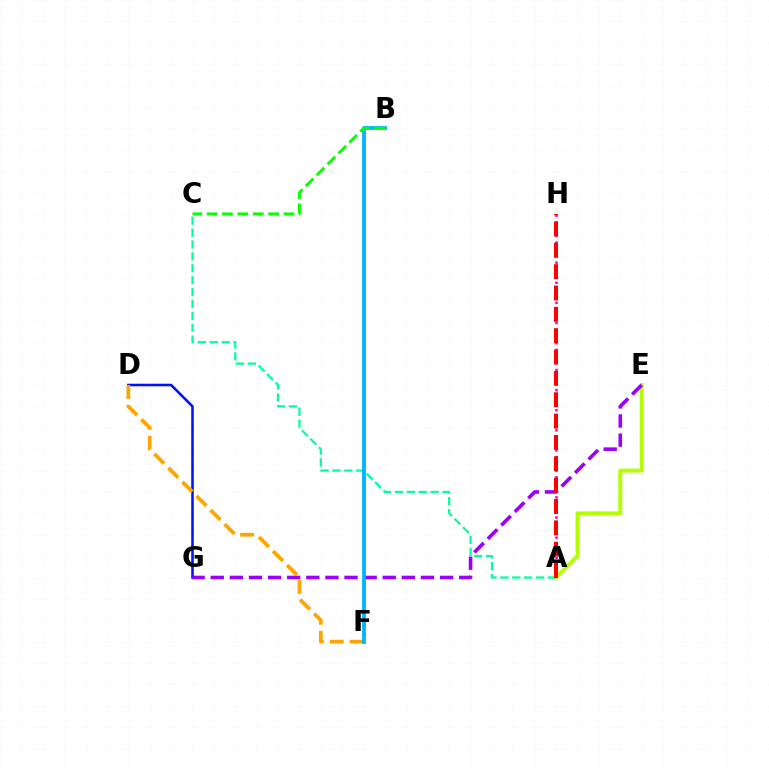{('D', 'G'): [{'color': '#0010ff', 'line_style': 'solid', 'thickness': 1.84}], ('A', 'H'): [{'color': '#ff00bd', 'line_style': 'dotted', 'thickness': 1.82}, {'color': '#ff0000', 'line_style': 'dashed', 'thickness': 2.9}], ('A', 'E'): [{'color': '#b3ff00', 'line_style': 'solid', 'thickness': 2.84}], ('E', 'G'): [{'color': '#9b00ff', 'line_style': 'dashed', 'thickness': 2.6}], ('A', 'C'): [{'color': '#00ff9d', 'line_style': 'dashed', 'thickness': 1.62}], ('D', 'F'): [{'color': '#ffa500', 'line_style': 'dashed', 'thickness': 2.7}], ('B', 'F'): [{'color': '#00b5ff', 'line_style': 'solid', 'thickness': 2.74}], ('B', 'C'): [{'color': '#08ff00', 'line_style': 'dashed', 'thickness': 2.09}]}